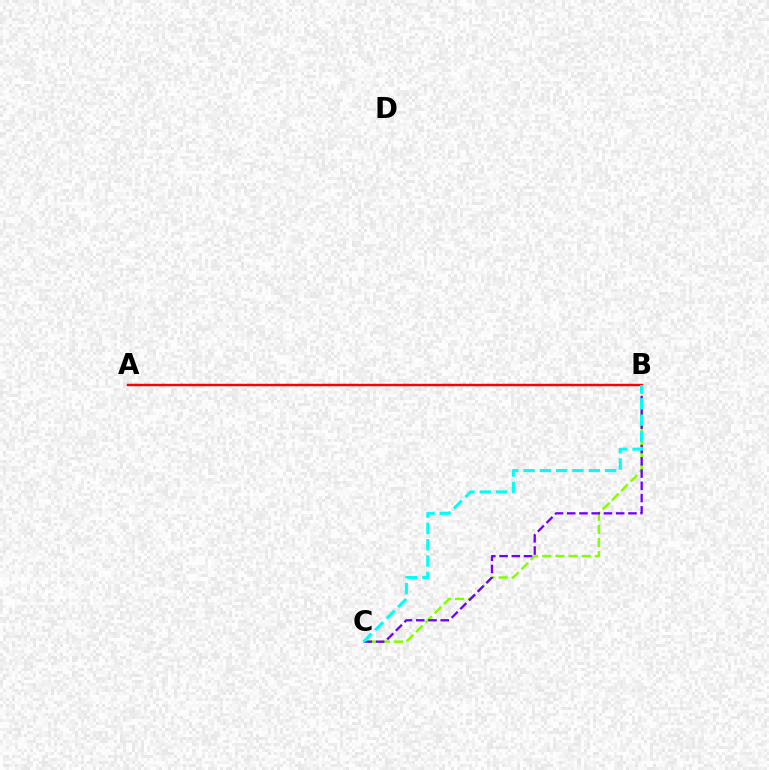{('B', 'C'): [{'color': '#84ff00', 'line_style': 'dashed', 'thickness': 1.78}, {'color': '#7200ff', 'line_style': 'dashed', 'thickness': 1.66}, {'color': '#00fff6', 'line_style': 'dashed', 'thickness': 2.21}], ('A', 'B'): [{'color': '#ff0000', 'line_style': 'solid', 'thickness': 1.76}]}